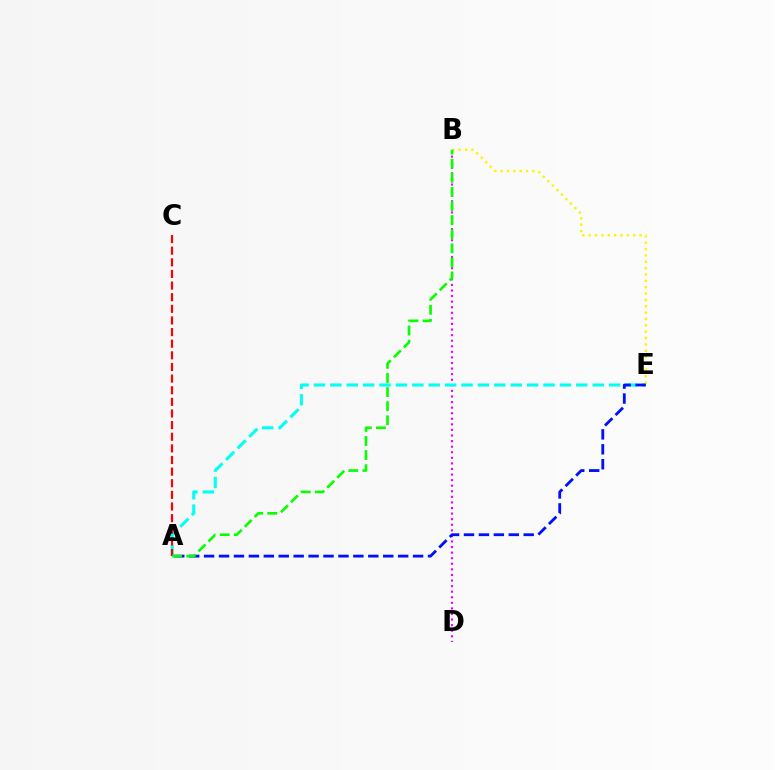{('B', 'D'): [{'color': '#ee00ff', 'line_style': 'dotted', 'thickness': 1.52}], ('B', 'E'): [{'color': '#fcf500', 'line_style': 'dotted', 'thickness': 1.73}], ('A', 'E'): [{'color': '#00fff6', 'line_style': 'dashed', 'thickness': 2.23}, {'color': '#0010ff', 'line_style': 'dashed', 'thickness': 2.03}], ('A', 'C'): [{'color': '#ff0000', 'line_style': 'dashed', 'thickness': 1.58}], ('A', 'B'): [{'color': '#08ff00', 'line_style': 'dashed', 'thickness': 1.91}]}